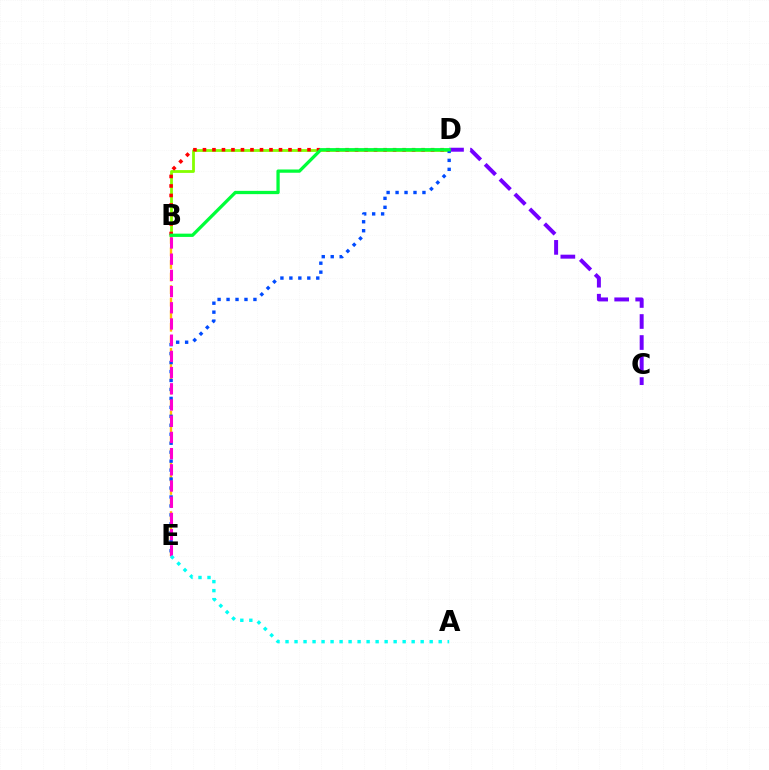{('B', 'E'): [{'color': '#ffbd00', 'line_style': 'dashed', 'thickness': 1.71}, {'color': '#ff00cf', 'line_style': 'dashed', 'thickness': 2.2}], ('B', 'D'): [{'color': '#84ff00', 'line_style': 'solid', 'thickness': 2.01}, {'color': '#ff0000', 'line_style': 'dotted', 'thickness': 2.58}, {'color': '#00ff39', 'line_style': 'solid', 'thickness': 2.35}], ('C', 'D'): [{'color': '#7200ff', 'line_style': 'dashed', 'thickness': 2.86}], ('D', 'E'): [{'color': '#004bff', 'line_style': 'dotted', 'thickness': 2.43}], ('A', 'E'): [{'color': '#00fff6', 'line_style': 'dotted', 'thickness': 2.45}]}